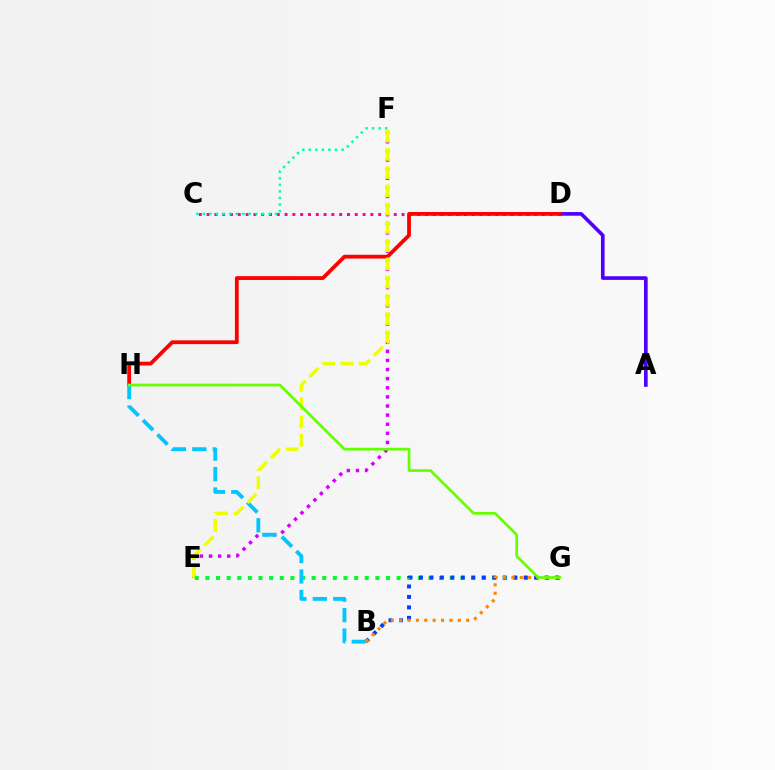{('A', 'D'): [{'color': '#4f00ff', 'line_style': 'solid', 'thickness': 2.63}], ('C', 'D'): [{'color': '#ff00a0', 'line_style': 'dotted', 'thickness': 2.12}], ('E', 'G'): [{'color': '#00ff27', 'line_style': 'dotted', 'thickness': 2.89}], ('E', 'F'): [{'color': '#d600ff', 'line_style': 'dotted', 'thickness': 2.48}, {'color': '#eeff00', 'line_style': 'dashed', 'thickness': 2.48}], ('D', 'H'): [{'color': '#ff0000', 'line_style': 'solid', 'thickness': 2.73}], ('B', 'G'): [{'color': '#003fff', 'line_style': 'dotted', 'thickness': 2.84}, {'color': '#ff8800', 'line_style': 'dotted', 'thickness': 2.28}], ('C', 'F'): [{'color': '#00ffaf', 'line_style': 'dotted', 'thickness': 1.78}], ('B', 'H'): [{'color': '#00c7ff', 'line_style': 'dashed', 'thickness': 2.77}], ('G', 'H'): [{'color': '#66ff00', 'line_style': 'solid', 'thickness': 1.96}]}